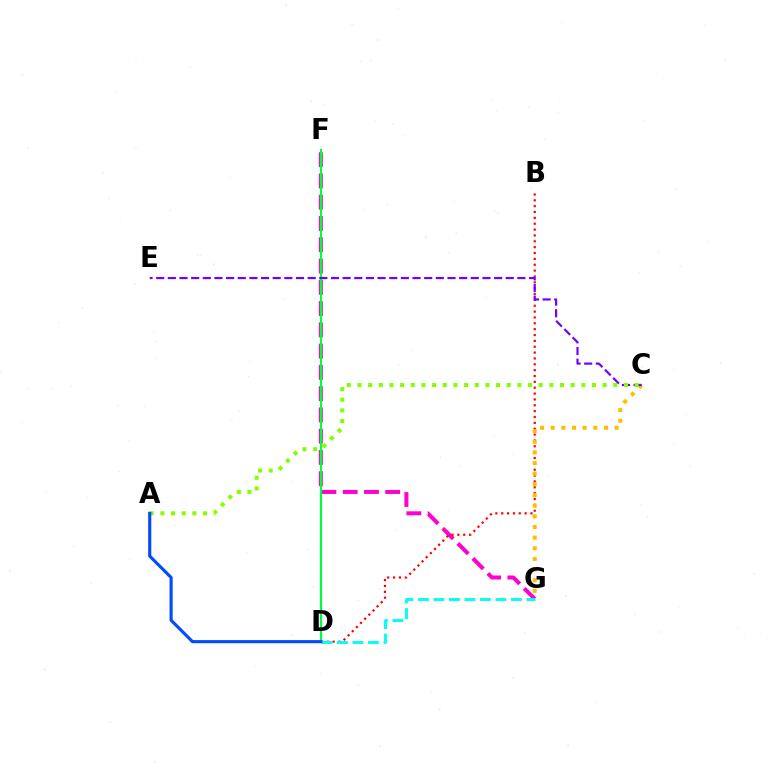{('F', 'G'): [{'color': '#ff00cf', 'line_style': 'dashed', 'thickness': 2.89}], ('B', 'D'): [{'color': '#ff0000', 'line_style': 'dotted', 'thickness': 1.59}], ('D', 'F'): [{'color': '#00ff39', 'line_style': 'solid', 'thickness': 1.57}], ('C', 'G'): [{'color': '#ffbd00', 'line_style': 'dotted', 'thickness': 2.89}], ('C', 'E'): [{'color': '#7200ff', 'line_style': 'dashed', 'thickness': 1.58}], ('D', 'G'): [{'color': '#00fff6', 'line_style': 'dashed', 'thickness': 2.11}], ('A', 'C'): [{'color': '#84ff00', 'line_style': 'dotted', 'thickness': 2.9}], ('A', 'D'): [{'color': '#004bff', 'line_style': 'solid', 'thickness': 2.25}]}